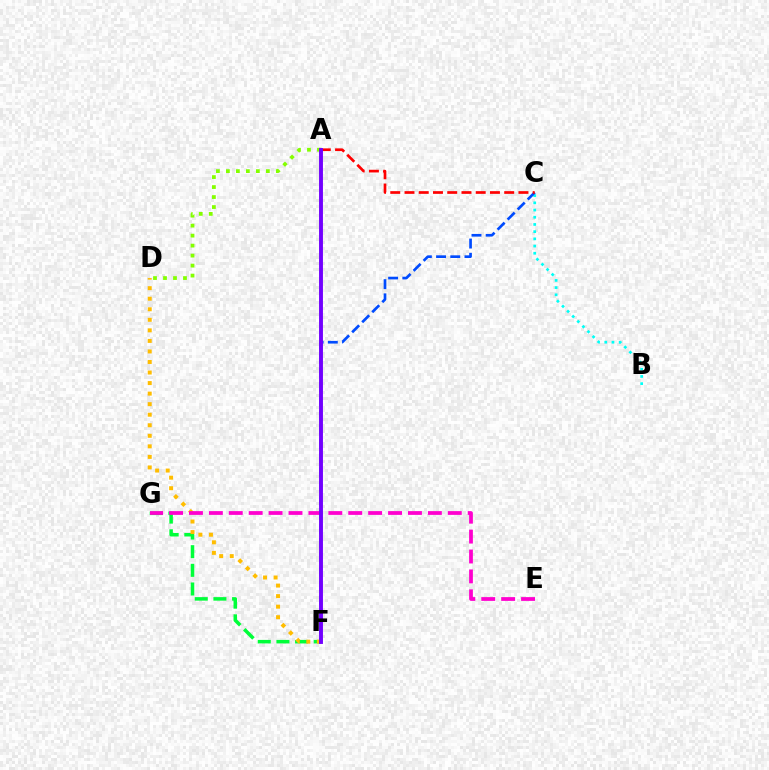{('F', 'G'): [{'color': '#00ff39', 'line_style': 'dashed', 'thickness': 2.53}], ('B', 'C'): [{'color': '#00fff6', 'line_style': 'dotted', 'thickness': 1.96}], ('C', 'F'): [{'color': '#004bff', 'line_style': 'dashed', 'thickness': 1.93}], ('A', 'D'): [{'color': '#84ff00', 'line_style': 'dotted', 'thickness': 2.71}], ('A', 'C'): [{'color': '#ff0000', 'line_style': 'dashed', 'thickness': 1.93}], ('D', 'F'): [{'color': '#ffbd00', 'line_style': 'dotted', 'thickness': 2.86}], ('E', 'G'): [{'color': '#ff00cf', 'line_style': 'dashed', 'thickness': 2.7}], ('A', 'F'): [{'color': '#7200ff', 'line_style': 'solid', 'thickness': 2.8}]}